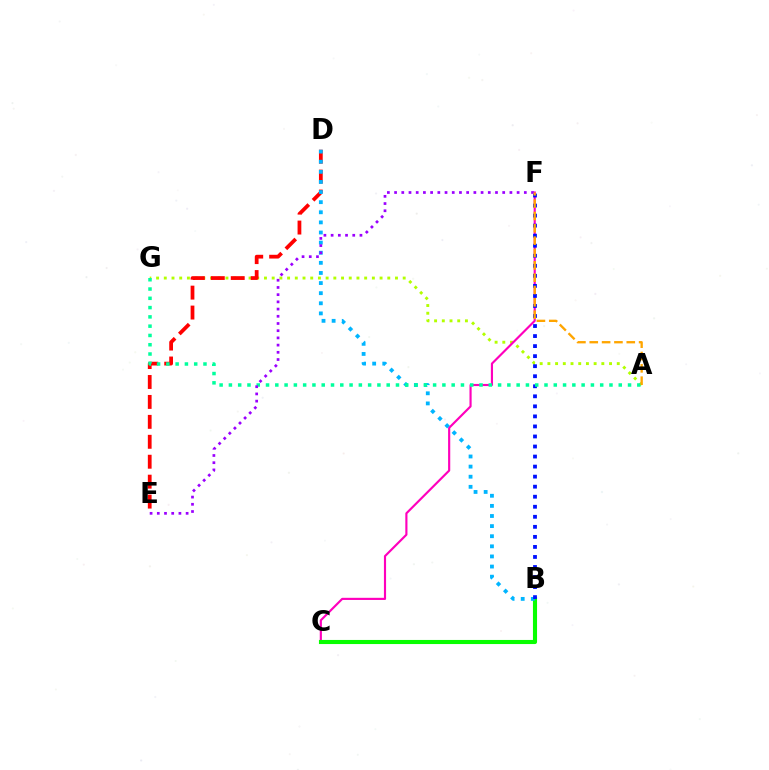{('A', 'G'): [{'color': '#b3ff00', 'line_style': 'dotted', 'thickness': 2.09}, {'color': '#00ff9d', 'line_style': 'dotted', 'thickness': 2.52}], ('D', 'E'): [{'color': '#ff0000', 'line_style': 'dashed', 'thickness': 2.71}], ('C', 'F'): [{'color': '#ff00bd', 'line_style': 'solid', 'thickness': 1.55}], ('B', 'C'): [{'color': '#08ff00', 'line_style': 'solid', 'thickness': 2.95}], ('B', 'D'): [{'color': '#00b5ff', 'line_style': 'dotted', 'thickness': 2.75}], ('B', 'F'): [{'color': '#0010ff', 'line_style': 'dotted', 'thickness': 2.73}], ('E', 'F'): [{'color': '#9b00ff', 'line_style': 'dotted', 'thickness': 1.96}], ('A', 'F'): [{'color': '#ffa500', 'line_style': 'dashed', 'thickness': 1.68}]}